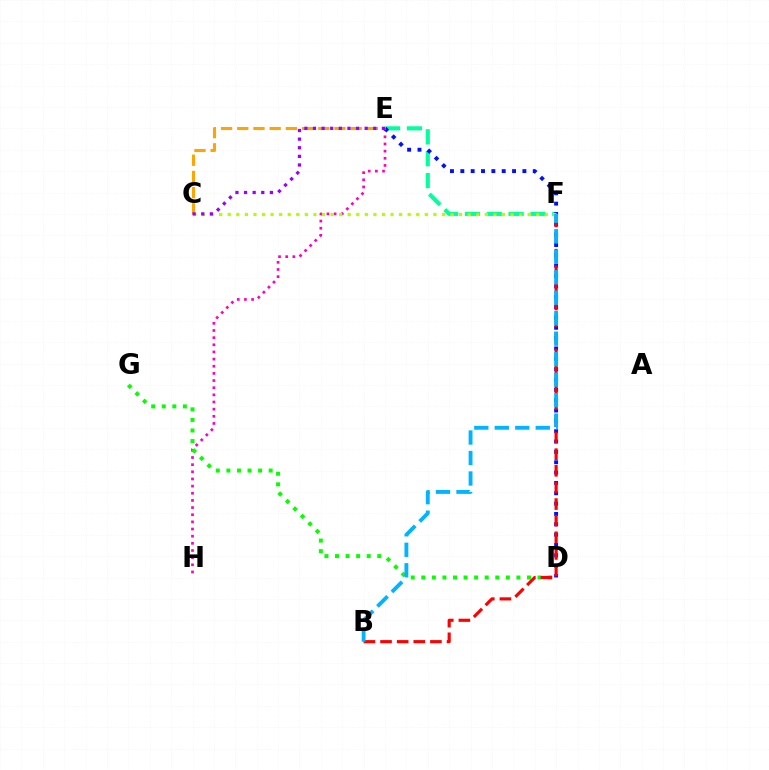{('E', 'H'): [{'color': '#ff00bd', 'line_style': 'dotted', 'thickness': 1.94}], ('E', 'F'): [{'color': '#00ff9d', 'line_style': 'dashed', 'thickness': 2.97}], ('D', 'E'): [{'color': '#0010ff', 'line_style': 'dotted', 'thickness': 2.81}], ('D', 'G'): [{'color': '#08ff00', 'line_style': 'dotted', 'thickness': 2.87}], ('C', 'F'): [{'color': '#b3ff00', 'line_style': 'dotted', 'thickness': 2.33}], ('C', 'E'): [{'color': '#ffa500', 'line_style': 'dashed', 'thickness': 2.2}, {'color': '#9b00ff', 'line_style': 'dotted', 'thickness': 2.34}], ('B', 'F'): [{'color': '#ff0000', 'line_style': 'dashed', 'thickness': 2.26}, {'color': '#00b5ff', 'line_style': 'dashed', 'thickness': 2.78}]}